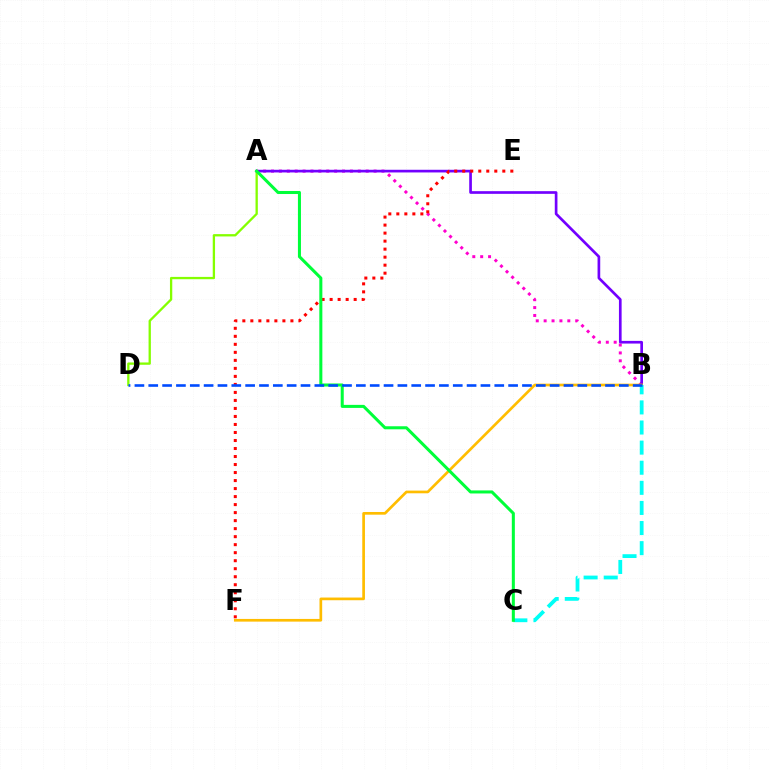{('A', 'B'): [{'color': '#ff00cf', 'line_style': 'dotted', 'thickness': 2.14}, {'color': '#7200ff', 'line_style': 'solid', 'thickness': 1.93}], ('A', 'D'): [{'color': '#84ff00', 'line_style': 'solid', 'thickness': 1.66}], ('B', 'F'): [{'color': '#ffbd00', 'line_style': 'solid', 'thickness': 1.94}], ('E', 'F'): [{'color': '#ff0000', 'line_style': 'dotted', 'thickness': 2.18}], ('B', 'C'): [{'color': '#00fff6', 'line_style': 'dashed', 'thickness': 2.73}], ('A', 'C'): [{'color': '#00ff39', 'line_style': 'solid', 'thickness': 2.19}], ('B', 'D'): [{'color': '#004bff', 'line_style': 'dashed', 'thickness': 1.88}]}